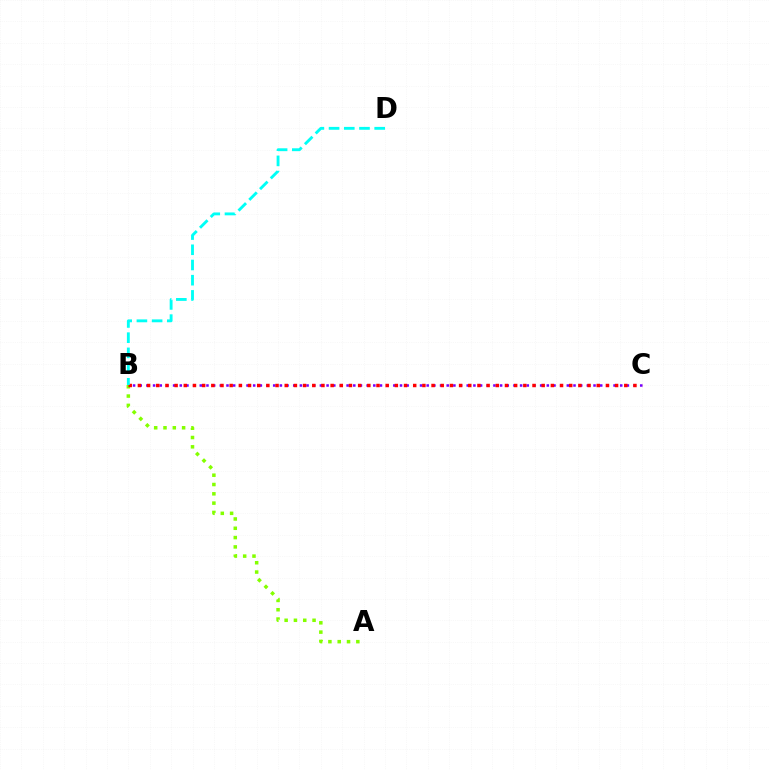{('A', 'B'): [{'color': '#84ff00', 'line_style': 'dotted', 'thickness': 2.53}], ('B', 'C'): [{'color': '#7200ff', 'line_style': 'dotted', 'thickness': 1.81}, {'color': '#ff0000', 'line_style': 'dotted', 'thickness': 2.49}], ('B', 'D'): [{'color': '#00fff6', 'line_style': 'dashed', 'thickness': 2.07}]}